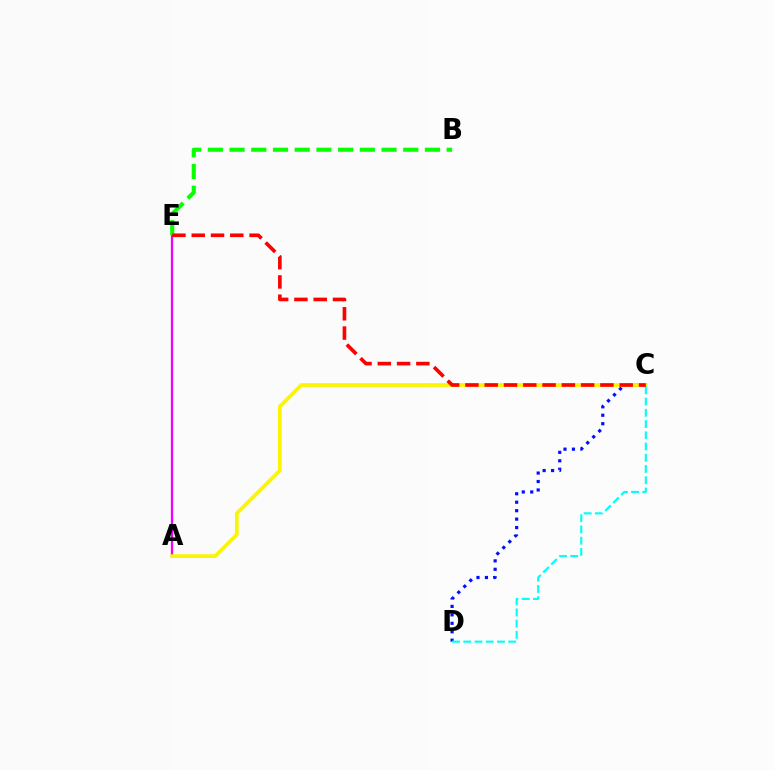{('C', 'D'): [{'color': '#0010ff', 'line_style': 'dotted', 'thickness': 2.3}, {'color': '#00fff6', 'line_style': 'dashed', 'thickness': 1.53}], ('A', 'E'): [{'color': '#ee00ff', 'line_style': 'solid', 'thickness': 1.65}], ('A', 'C'): [{'color': '#fcf500', 'line_style': 'solid', 'thickness': 2.69}], ('B', 'E'): [{'color': '#08ff00', 'line_style': 'dashed', 'thickness': 2.95}], ('C', 'E'): [{'color': '#ff0000', 'line_style': 'dashed', 'thickness': 2.62}]}